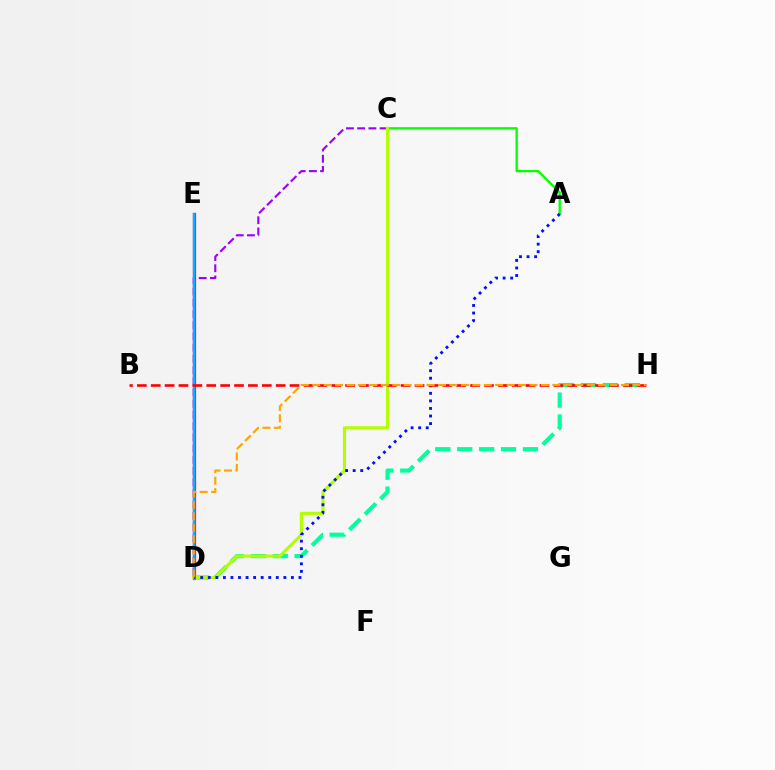{('A', 'C'): [{'color': '#08ff00', 'line_style': 'solid', 'thickness': 1.69}], ('D', 'E'): [{'color': '#ff00bd', 'line_style': 'solid', 'thickness': 2.34}, {'color': '#00b5ff', 'line_style': 'solid', 'thickness': 1.68}], ('C', 'D'): [{'color': '#9b00ff', 'line_style': 'dashed', 'thickness': 1.52}, {'color': '#b3ff00', 'line_style': 'solid', 'thickness': 2.23}], ('D', 'H'): [{'color': '#00ff9d', 'line_style': 'dashed', 'thickness': 2.98}, {'color': '#ffa500', 'line_style': 'dashed', 'thickness': 1.55}], ('A', 'D'): [{'color': '#0010ff', 'line_style': 'dotted', 'thickness': 2.05}], ('B', 'H'): [{'color': '#ff0000', 'line_style': 'dashed', 'thickness': 1.89}]}